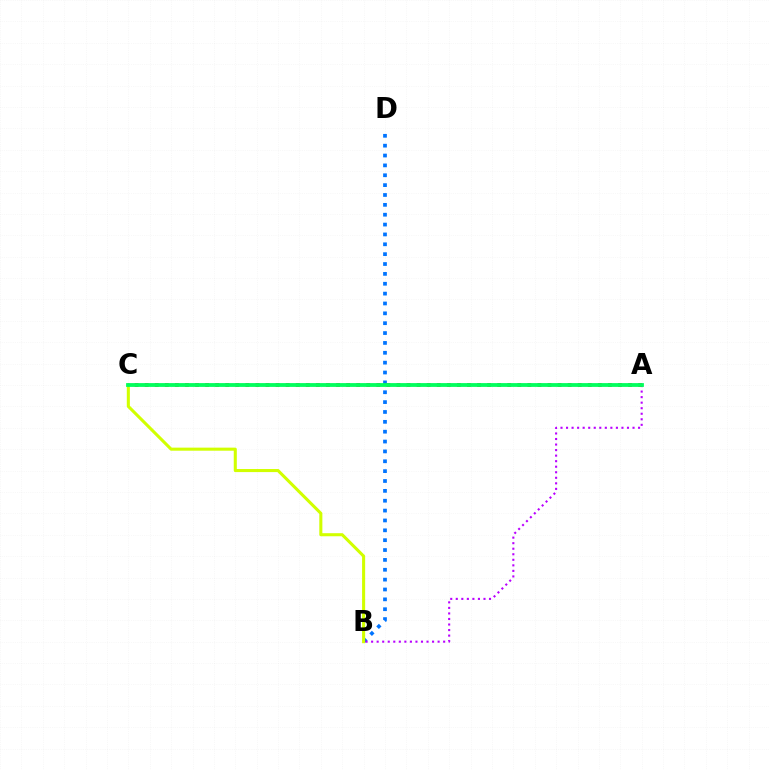{('B', 'D'): [{'color': '#0074ff', 'line_style': 'dotted', 'thickness': 2.68}], ('B', 'C'): [{'color': '#d1ff00', 'line_style': 'solid', 'thickness': 2.21}], ('A', 'B'): [{'color': '#b900ff', 'line_style': 'dotted', 'thickness': 1.51}], ('A', 'C'): [{'color': '#ff0000', 'line_style': 'dotted', 'thickness': 2.74}, {'color': '#00ff5c', 'line_style': 'solid', 'thickness': 2.73}]}